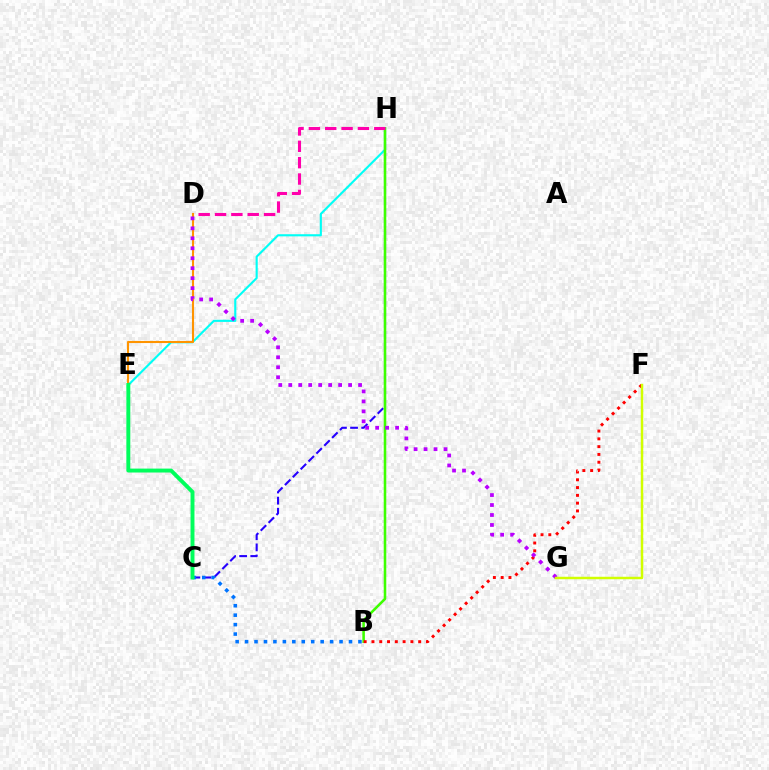{('C', 'H'): [{'color': '#2500ff', 'line_style': 'dashed', 'thickness': 1.51}], ('E', 'H'): [{'color': '#00fff6', 'line_style': 'solid', 'thickness': 1.53}], ('D', 'E'): [{'color': '#ff9400', 'line_style': 'solid', 'thickness': 1.51}], ('B', 'C'): [{'color': '#0074ff', 'line_style': 'dotted', 'thickness': 2.57}], ('B', 'H'): [{'color': '#3dff00', 'line_style': 'solid', 'thickness': 1.84}], ('B', 'F'): [{'color': '#ff0000', 'line_style': 'dotted', 'thickness': 2.12}], ('D', 'H'): [{'color': '#ff00ac', 'line_style': 'dashed', 'thickness': 2.22}], ('D', 'G'): [{'color': '#b900ff', 'line_style': 'dotted', 'thickness': 2.71}], ('C', 'E'): [{'color': '#00ff5c', 'line_style': 'solid', 'thickness': 2.82}], ('F', 'G'): [{'color': '#d1ff00', 'line_style': 'solid', 'thickness': 1.78}]}